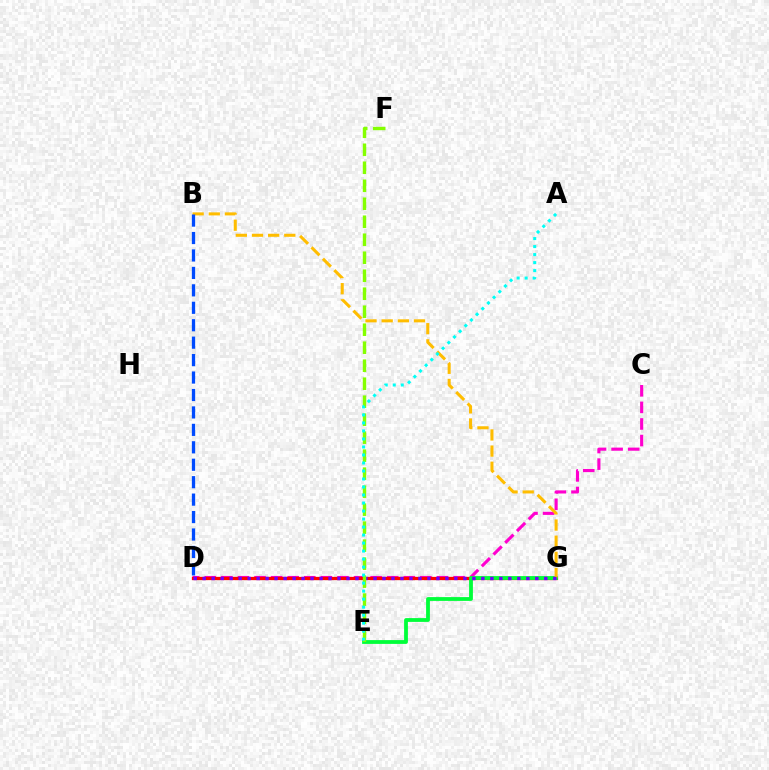{('C', 'D'): [{'color': '#ff00cf', 'line_style': 'dashed', 'thickness': 2.25}], ('D', 'G'): [{'color': '#ff0000', 'line_style': 'solid', 'thickness': 2.35}, {'color': '#7200ff', 'line_style': 'dotted', 'thickness': 2.44}], ('E', 'G'): [{'color': '#00ff39', 'line_style': 'solid', 'thickness': 2.73}], ('B', 'G'): [{'color': '#ffbd00', 'line_style': 'dashed', 'thickness': 2.19}], ('E', 'F'): [{'color': '#84ff00', 'line_style': 'dashed', 'thickness': 2.44}], ('B', 'D'): [{'color': '#004bff', 'line_style': 'dashed', 'thickness': 2.37}], ('A', 'E'): [{'color': '#00fff6', 'line_style': 'dotted', 'thickness': 2.18}]}